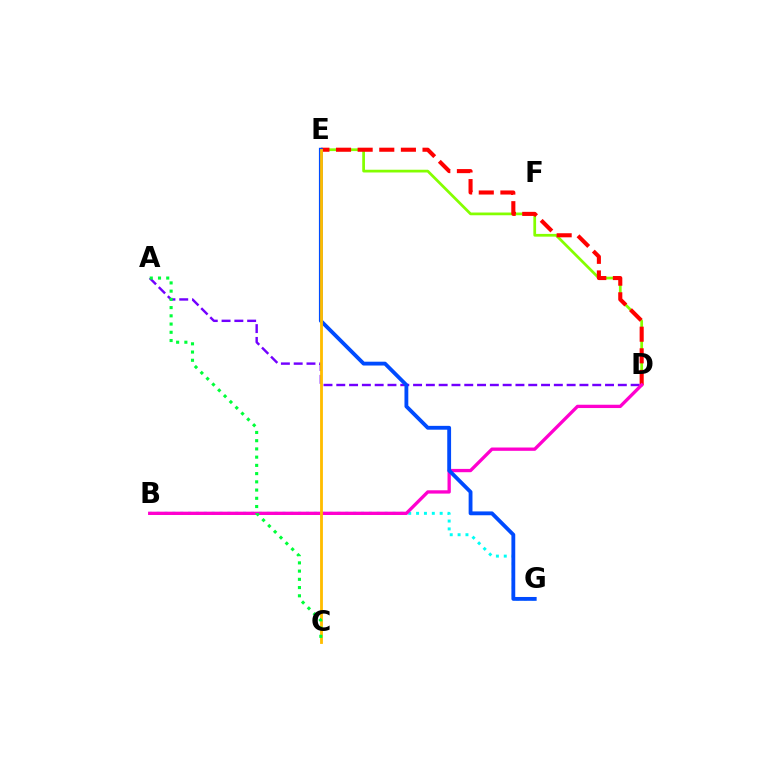{('D', 'E'): [{'color': '#84ff00', 'line_style': 'solid', 'thickness': 1.97}, {'color': '#ff0000', 'line_style': 'dashed', 'thickness': 2.94}], ('B', 'G'): [{'color': '#00fff6', 'line_style': 'dotted', 'thickness': 2.14}], ('A', 'D'): [{'color': '#7200ff', 'line_style': 'dashed', 'thickness': 1.74}], ('B', 'D'): [{'color': '#ff00cf', 'line_style': 'solid', 'thickness': 2.38}], ('E', 'G'): [{'color': '#004bff', 'line_style': 'solid', 'thickness': 2.76}], ('C', 'E'): [{'color': '#ffbd00', 'line_style': 'solid', 'thickness': 2.03}], ('A', 'C'): [{'color': '#00ff39', 'line_style': 'dotted', 'thickness': 2.24}]}